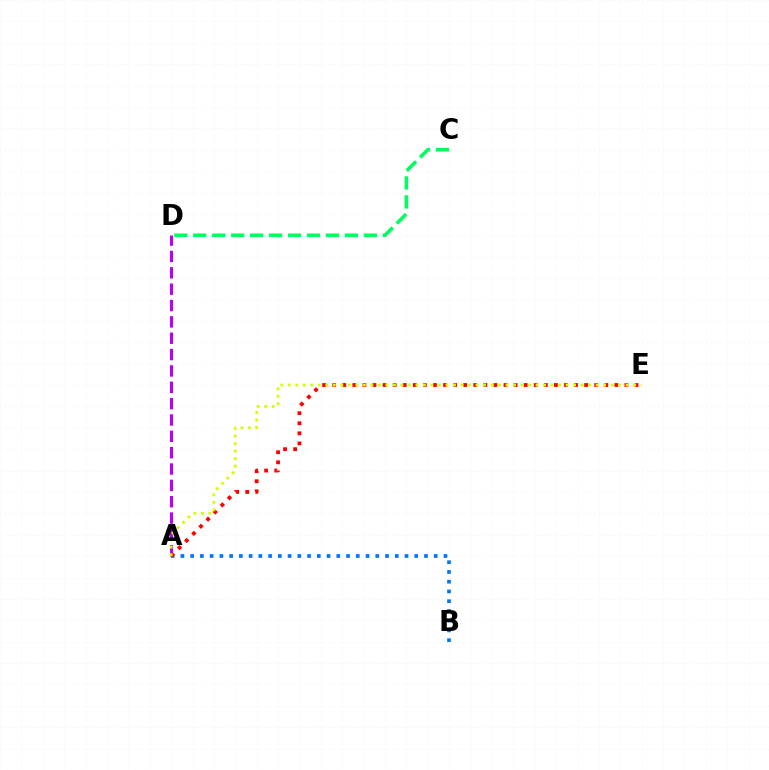{('A', 'D'): [{'color': '#b900ff', 'line_style': 'dashed', 'thickness': 2.22}], ('A', 'B'): [{'color': '#0074ff', 'line_style': 'dotted', 'thickness': 2.65}], ('A', 'E'): [{'color': '#ff0000', 'line_style': 'dotted', 'thickness': 2.74}, {'color': '#d1ff00', 'line_style': 'dotted', 'thickness': 2.04}], ('C', 'D'): [{'color': '#00ff5c', 'line_style': 'dashed', 'thickness': 2.58}]}